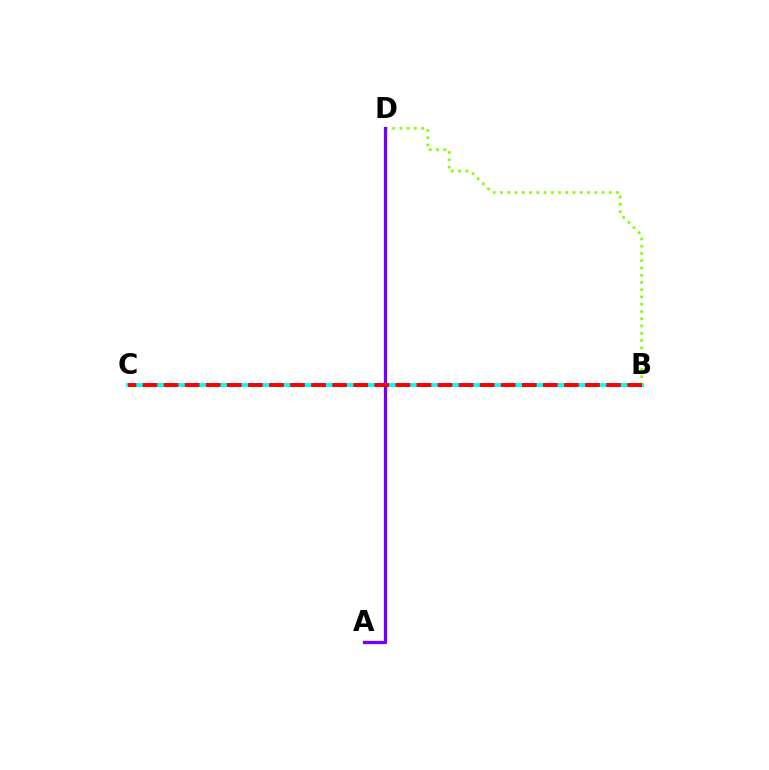{('B', 'C'): [{'color': '#00fff6', 'line_style': 'solid', 'thickness': 2.78}, {'color': '#ff0000', 'line_style': 'dashed', 'thickness': 2.86}], ('B', 'D'): [{'color': '#84ff00', 'line_style': 'dotted', 'thickness': 1.97}], ('A', 'D'): [{'color': '#7200ff', 'line_style': 'solid', 'thickness': 2.37}]}